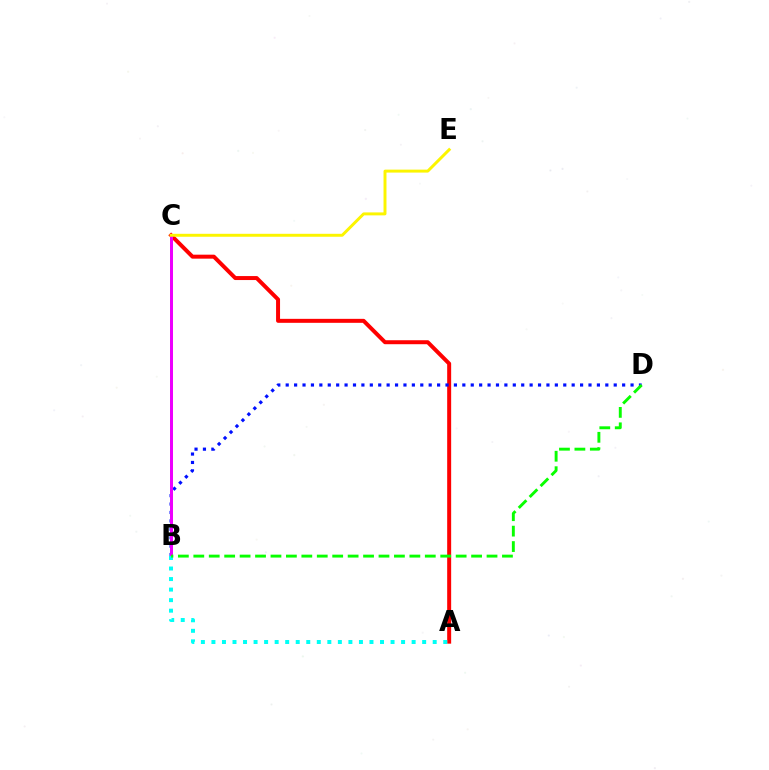{('A', 'C'): [{'color': '#ff0000', 'line_style': 'solid', 'thickness': 2.87}], ('B', 'D'): [{'color': '#0010ff', 'line_style': 'dotted', 'thickness': 2.29}, {'color': '#08ff00', 'line_style': 'dashed', 'thickness': 2.1}], ('B', 'C'): [{'color': '#ee00ff', 'line_style': 'solid', 'thickness': 2.16}], ('C', 'E'): [{'color': '#fcf500', 'line_style': 'solid', 'thickness': 2.13}], ('A', 'B'): [{'color': '#00fff6', 'line_style': 'dotted', 'thickness': 2.86}]}